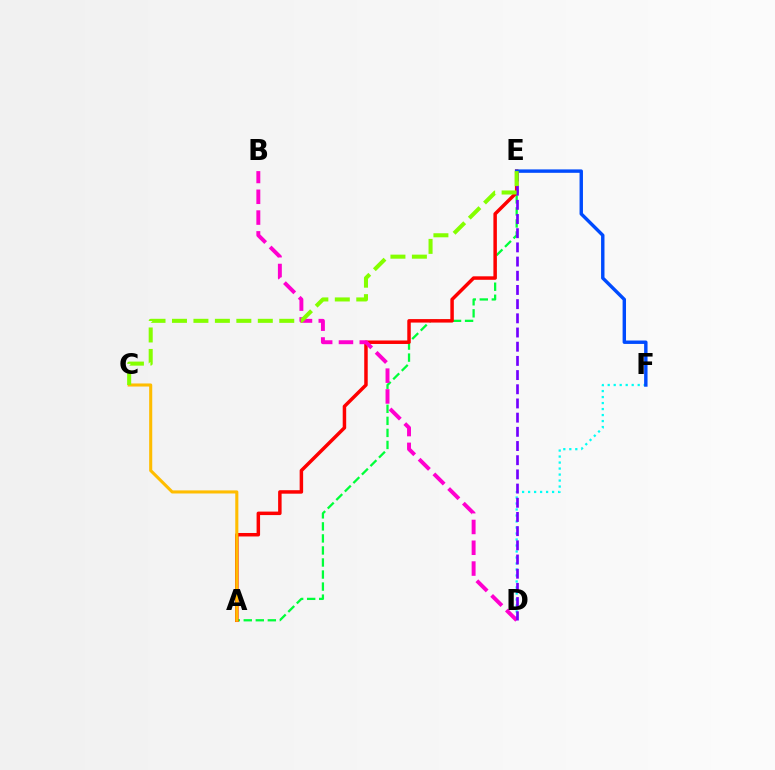{('A', 'E'): [{'color': '#00ff39', 'line_style': 'dashed', 'thickness': 1.64}, {'color': '#ff0000', 'line_style': 'solid', 'thickness': 2.51}], ('D', 'F'): [{'color': '#00fff6', 'line_style': 'dotted', 'thickness': 1.63}], ('E', 'F'): [{'color': '#004bff', 'line_style': 'solid', 'thickness': 2.46}], ('B', 'D'): [{'color': '#ff00cf', 'line_style': 'dashed', 'thickness': 2.82}], ('D', 'E'): [{'color': '#7200ff', 'line_style': 'dashed', 'thickness': 1.93}], ('A', 'C'): [{'color': '#ffbd00', 'line_style': 'solid', 'thickness': 2.22}], ('C', 'E'): [{'color': '#84ff00', 'line_style': 'dashed', 'thickness': 2.91}]}